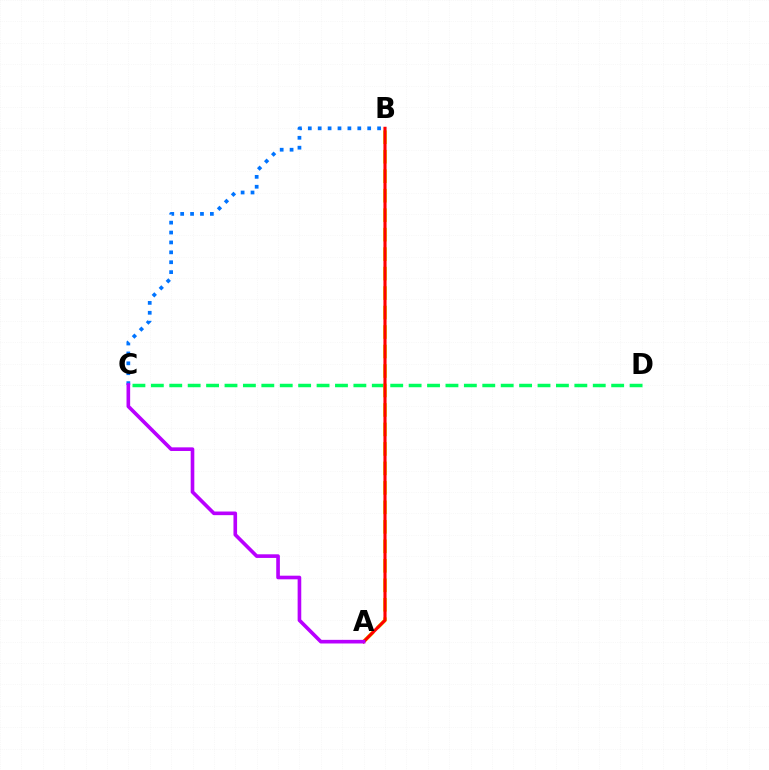{('C', 'D'): [{'color': '#00ff5c', 'line_style': 'dashed', 'thickness': 2.5}], ('A', 'B'): [{'color': '#d1ff00', 'line_style': 'dashed', 'thickness': 2.65}, {'color': '#ff0000', 'line_style': 'solid', 'thickness': 2.25}], ('B', 'C'): [{'color': '#0074ff', 'line_style': 'dotted', 'thickness': 2.69}], ('A', 'C'): [{'color': '#b900ff', 'line_style': 'solid', 'thickness': 2.61}]}